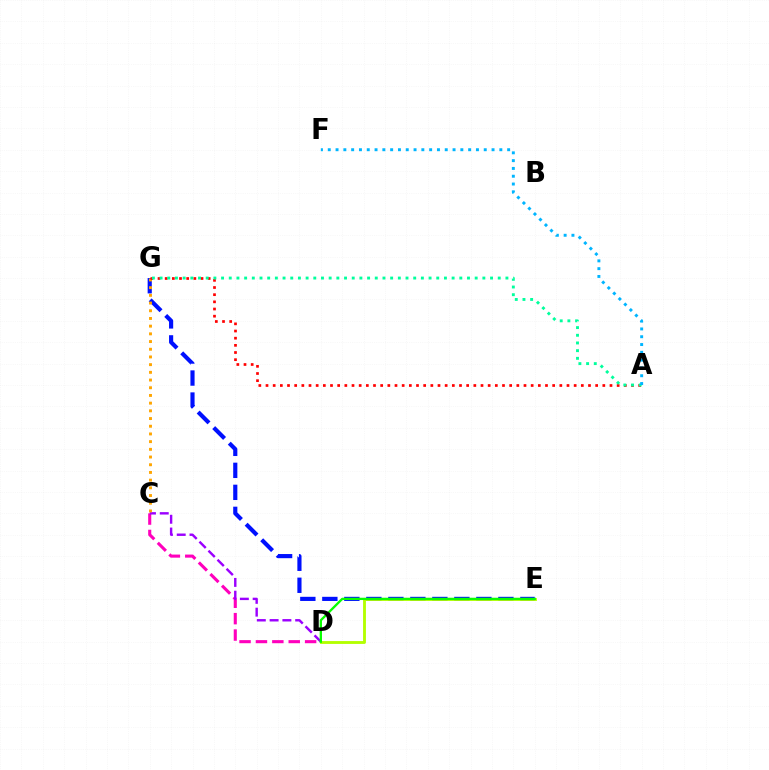{('C', 'D'): [{'color': '#ff00bd', 'line_style': 'dashed', 'thickness': 2.23}, {'color': '#9b00ff', 'line_style': 'dashed', 'thickness': 1.74}], ('E', 'G'): [{'color': '#0010ff', 'line_style': 'dashed', 'thickness': 2.99}], ('C', 'G'): [{'color': '#ffa500', 'line_style': 'dotted', 'thickness': 2.09}], ('D', 'E'): [{'color': '#b3ff00', 'line_style': 'solid', 'thickness': 2.05}, {'color': '#08ff00', 'line_style': 'solid', 'thickness': 1.67}], ('A', 'G'): [{'color': '#ff0000', 'line_style': 'dotted', 'thickness': 1.95}, {'color': '#00ff9d', 'line_style': 'dotted', 'thickness': 2.09}], ('A', 'F'): [{'color': '#00b5ff', 'line_style': 'dotted', 'thickness': 2.12}]}